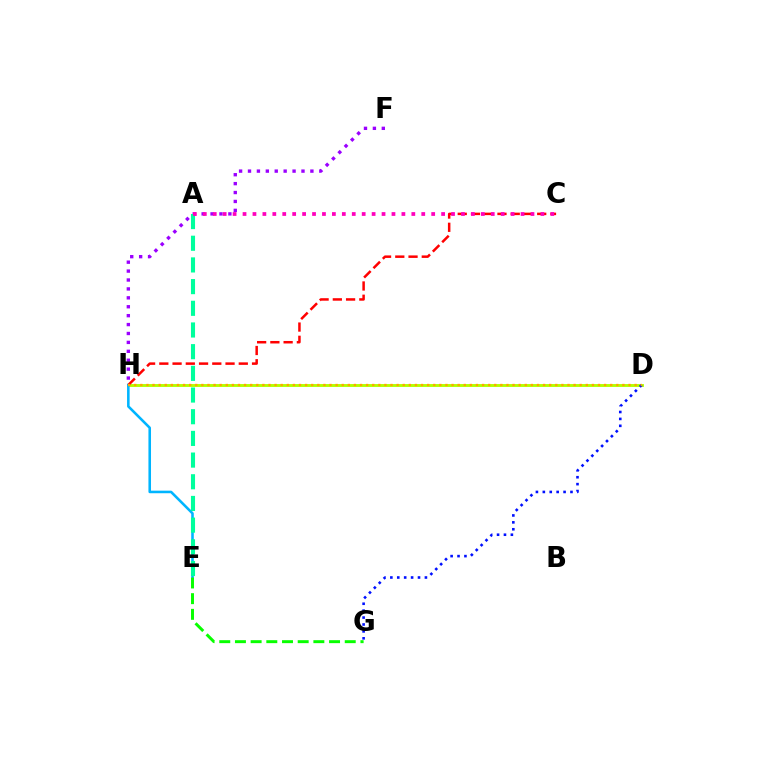{('D', 'H'): [{'color': '#b3ff00', 'line_style': 'solid', 'thickness': 2.08}, {'color': '#ffa500', 'line_style': 'dotted', 'thickness': 1.66}], ('D', 'G'): [{'color': '#0010ff', 'line_style': 'dotted', 'thickness': 1.88}], ('E', 'H'): [{'color': '#00b5ff', 'line_style': 'solid', 'thickness': 1.85}], ('E', 'G'): [{'color': '#08ff00', 'line_style': 'dashed', 'thickness': 2.13}], ('C', 'H'): [{'color': '#ff0000', 'line_style': 'dashed', 'thickness': 1.8}], ('F', 'H'): [{'color': '#9b00ff', 'line_style': 'dotted', 'thickness': 2.42}], ('A', 'E'): [{'color': '#00ff9d', 'line_style': 'dashed', 'thickness': 2.95}], ('A', 'C'): [{'color': '#ff00bd', 'line_style': 'dotted', 'thickness': 2.7}]}